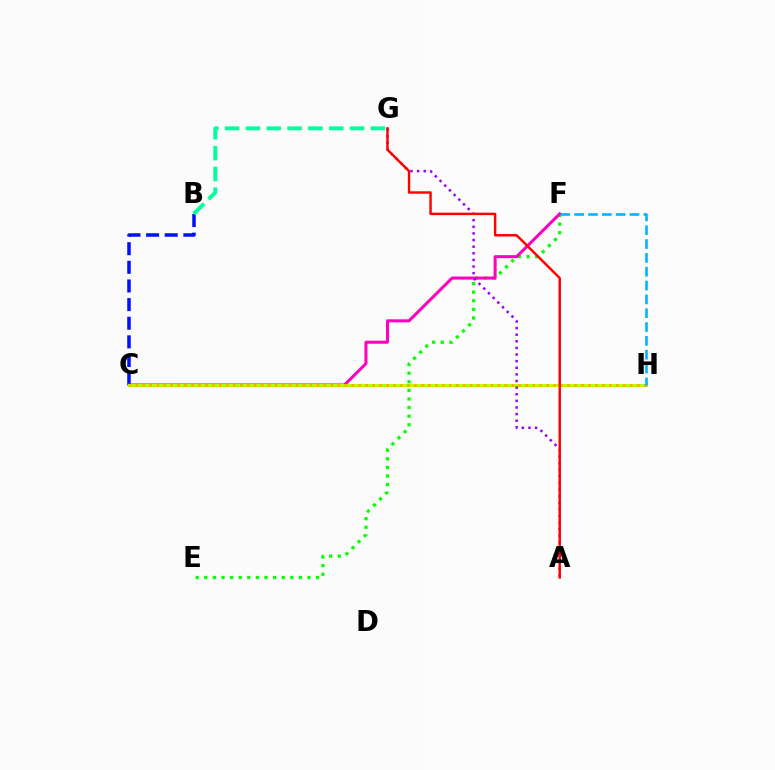{('E', 'F'): [{'color': '#08ff00', 'line_style': 'dotted', 'thickness': 2.34}], ('B', 'C'): [{'color': '#0010ff', 'line_style': 'dashed', 'thickness': 2.53}], ('C', 'F'): [{'color': '#ff00bd', 'line_style': 'solid', 'thickness': 2.18}], ('C', 'H'): [{'color': '#b3ff00', 'line_style': 'solid', 'thickness': 2.11}, {'color': '#ffa500', 'line_style': 'dotted', 'thickness': 1.89}], ('B', 'G'): [{'color': '#00ff9d', 'line_style': 'dashed', 'thickness': 2.83}], ('A', 'G'): [{'color': '#9b00ff', 'line_style': 'dotted', 'thickness': 1.8}, {'color': '#ff0000', 'line_style': 'solid', 'thickness': 1.75}], ('F', 'H'): [{'color': '#00b5ff', 'line_style': 'dashed', 'thickness': 1.88}]}